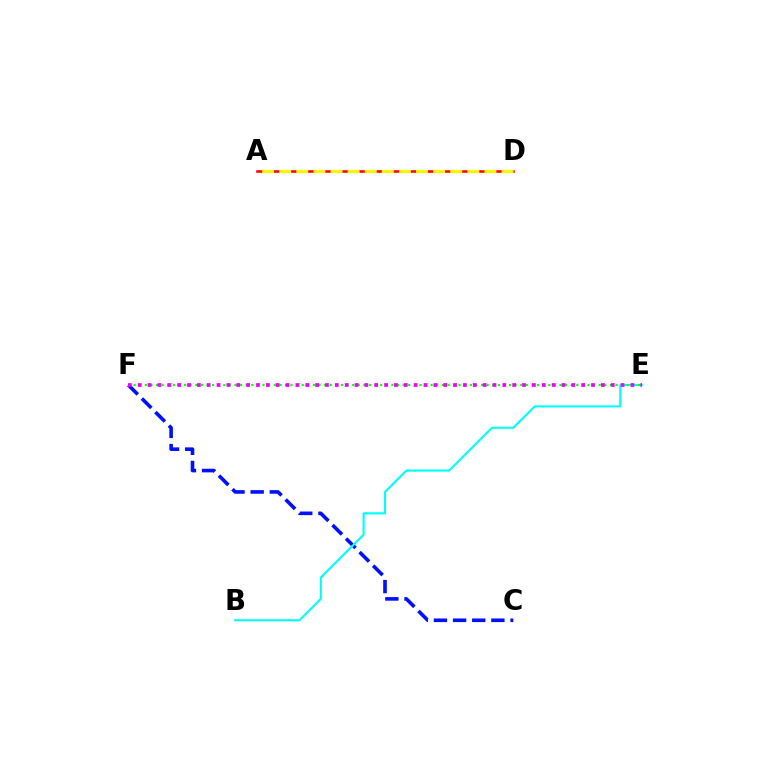{('A', 'D'): [{'color': '#ff0000', 'line_style': 'solid', 'thickness': 1.85}, {'color': '#fcf500', 'line_style': 'dashed', 'thickness': 2.32}], ('C', 'F'): [{'color': '#0010ff', 'line_style': 'dashed', 'thickness': 2.6}], ('B', 'E'): [{'color': '#00fff6', 'line_style': 'solid', 'thickness': 1.54}], ('E', 'F'): [{'color': '#08ff00', 'line_style': 'dotted', 'thickness': 1.52}, {'color': '#ee00ff', 'line_style': 'dotted', 'thickness': 2.68}]}